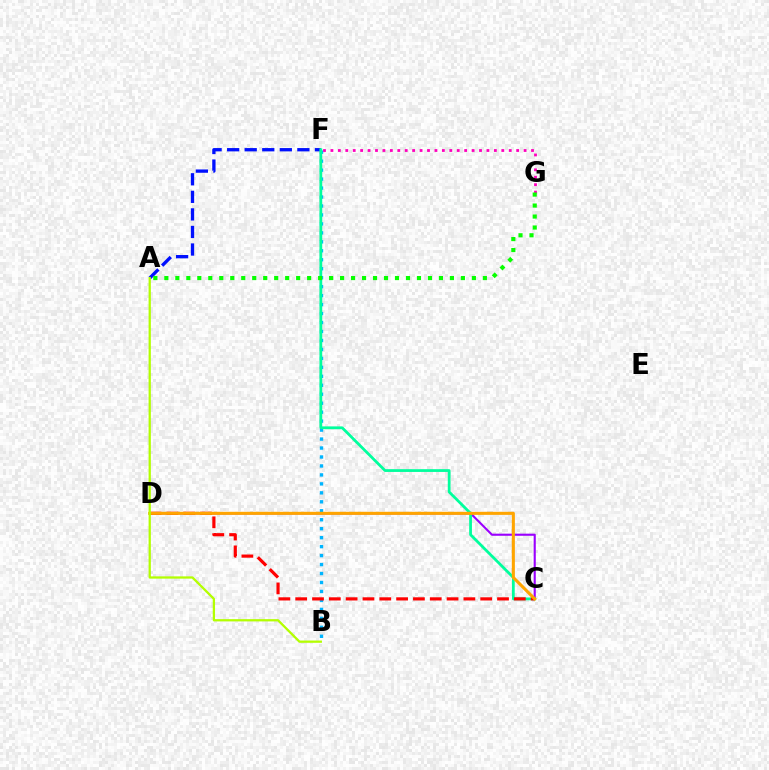{('C', 'D'): [{'color': '#9b00ff', 'line_style': 'solid', 'thickness': 1.52}, {'color': '#ff0000', 'line_style': 'dashed', 'thickness': 2.28}, {'color': '#ffa500', 'line_style': 'solid', 'thickness': 2.22}], ('A', 'F'): [{'color': '#0010ff', 'line_style': 'dashed', 'thickness': 2.38}], ('B', 'F'): [{'color': '#00b5ff', 'line_style': 'dotted', 'thickness': 2.44}], ('C', 'F'): [{'color': '#00ff9d', 'line_style': 'solid', 'thickness': 2.0}], ('F', 'G'): [{'color': '#ff00bd', 'line_style': 'dotted', 'thickness': 2.02}], ('A', 'G'): [{'color': '#08ff00', 'line_style': 'dotted', 'thickness': 2.98}], ('A', 'B'): [{'color': '#b3ff00', 'line_style': 'solid', 'thickness': 1.63}]}